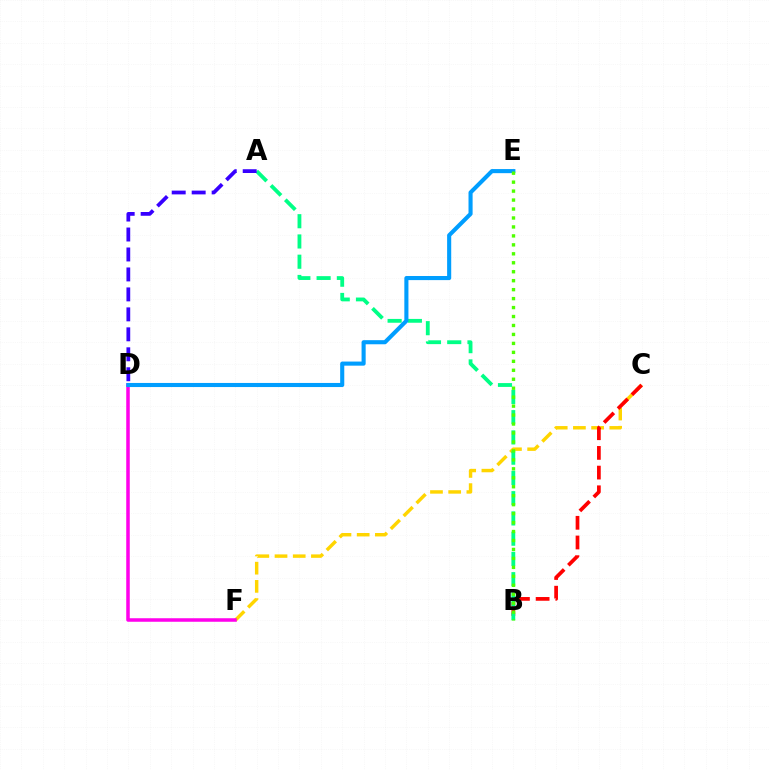{('C', 'F'): [{'color': '#ffd500', 'line_style': 'dashed', 'thickness': 2.47}], ('B', 'C'): [{'color': '#ff0000', 'line_style': 'dashed', 'thickness': 2.67}], ('A', 'B'): [{'color': '#00ff86', 'line_style': 'dashed', 'thickness': 2.75}], ('D', 'F'): [{'color': '#ff00ed', 'line_style': 'solid', 'thickness': 2.54}], ('D', 'E'): [{'color': '#009eff', 'line_style': 'solid', 'thickness': 2.95}], ('B', 'E'): [{'color': '#4fff00', 'line_style': 'dotted', 'thickness': 2.43}], ('A', 'D'): [{'color': '#3700ff', 'line_style': 'dashed', 'thickness': 2.71}]}